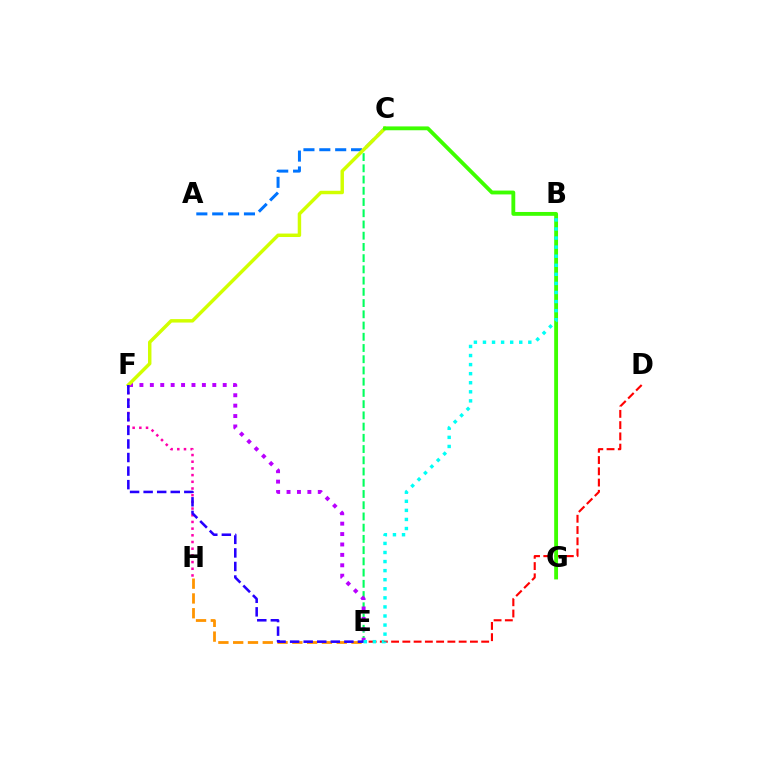{('A', 'C'): [{'color': '#0074ff', 'line_style': 'dashed', 'thickness': 2.16}], ('D', 'E'): [{'color': '#ff0000', 'line_style': 'dashed', 'thickness': 1.53}], ('C', 'E'): [{'color': '#00ff5c', 'line_style': 'dashed', 'thickness': 1.53}], ('E', 'F'): [{'color': '#b900ff', 'line_style': 'dotted', 'thickness': 2.83}, {'color': '#2500ff', 'line_style': 'dashed', 'thickness': 1.84}], ('C', 'F'): [{'color': '#d1ff00', 'line_style': 'solid', 'thickness': 2.48}], ('C', 'G'): [{'color': '#3dff00', 'line_style': 'solid', 'thickness': 2.77}], ('E', 'H'): [{'color': '#ff9400', 'line_style': 'dashed', 'thickness': 2.01}], ('F', 'H'): [{'color': '#ff00ac', 'line_style': 'dotted', 'thickness': 1.82}], ('B', 'E'): [{'color': '#00fff6', 'line_style': 'dotted', 'thickness': 2.46}]}